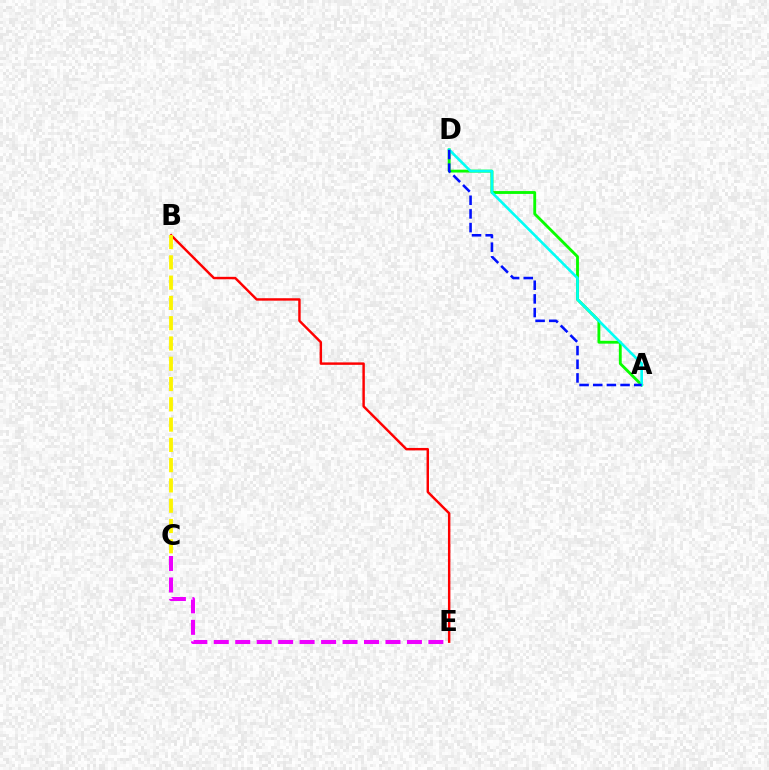{('C', 'E'): [{'color': '#ee00ff', 'line_style': 'dashed', 'thickness': 2.92}], ('B', 'E'): [{'color': '#ff0000', 'line_style': 'solid', 'thickness': 1.76}], ('A', 'D'): [{'color': '#08ff00', 'line_style': 'solid', 'thickness': 2.05}, {'color': '#00fff6', 'line_style': 'solid', 'thickness': 1.89}, {'color': '#0010ff', 'line_style': 'dashed', 'thickness': 1.86}], ('B', 'C'): [{'color': '#fcf500', 'line_style': 'dashed', 'thickness': 2.75}]}